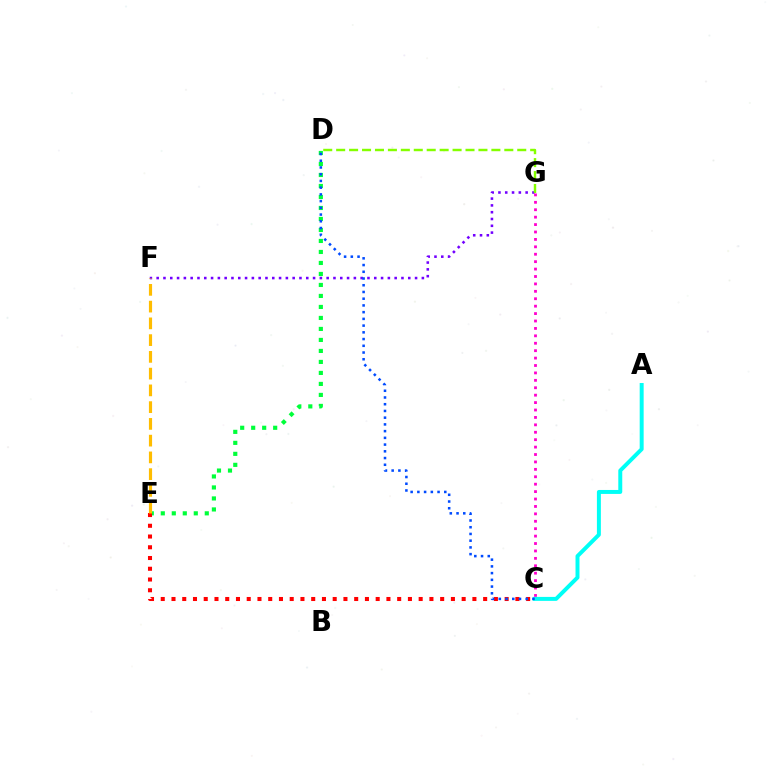{('F', 'G'): [{'color': '#7200ff', 'line_style': 'dotted', 'thickness': 1.85}], ('C', 'G'): [{'color': '#ff00cf', 'line_style': 'dotted', 'thickness': 2.02}], ('D', 'E'): [{'color': '#00ff39', 'line_style': 'dotted', 'thickness': 2.99}], ('D', 'G'): [{'color': '#84ff00', 'line_style': 'dashed', 'thickness': 1.76}], ('A', 'C'): [{'color': '#00fff6', 'line_style': 'solid', 'thickness': 2.85}], ('C', 'E'): [{'color': '#ff0000', 'line_style': 'dotted', 'thickness': 2.92}], ('C', 'D'): [{'color': '#004bff', 'line_style': 'dotted', 'thickness': 1.83}], ('E', 'F'): [{'color': '#ffbd00', 'line_style': 'dashed', 'thickness': 2.28}]}